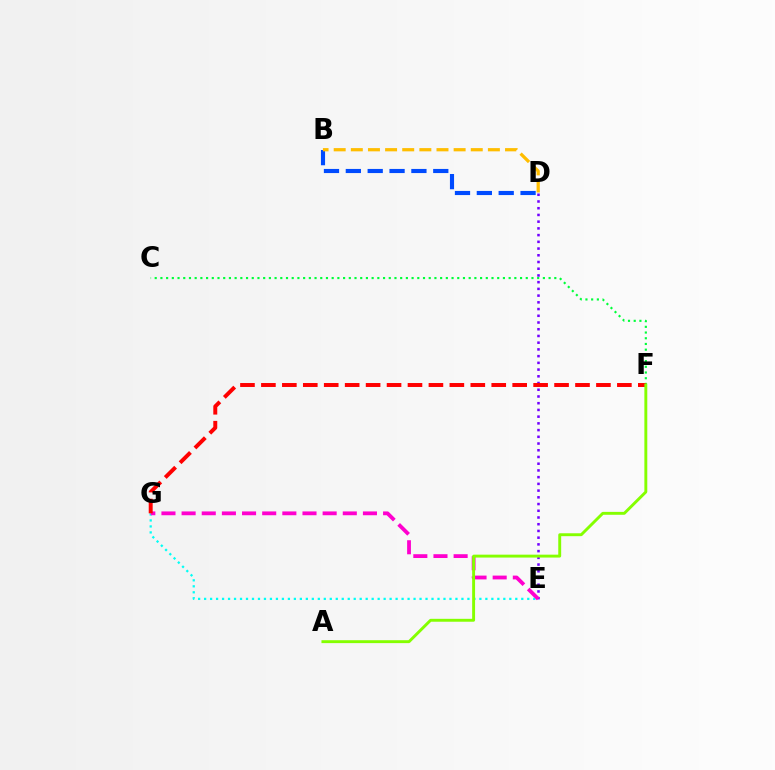{('D', 'E'): [{'color': '#7200ff', 'line_style': 'dotted', 'thickness': 1.83}], ('E', 'G'): [{'color': '#00fff6', 'line_style': 'dotted', 'thickness': 1.63}, {'color': '#ff00cf', 'line_style': 'dashed', 'thickness': 2.74}], ('B', 'D'): [{'color': '#004bff', 'line_style': 'dashed', 'thickness': 2.97}, {'color': '#ffbd00', 'line_style': 'dashed', 'thickness': 2.33}], ('C', 'F'): [{'color': '#00ff39', 'line_style': 'dotted', 'thickness': 1.55}], ('F', 'G'): [{'color': '#ff0000', 'line_style': 'dashed', 'thickness': 2.84}], ('A', 'F'): [{'color': '#84ff00', 'line_style': 'solid', 'thickness': 2.09}]}